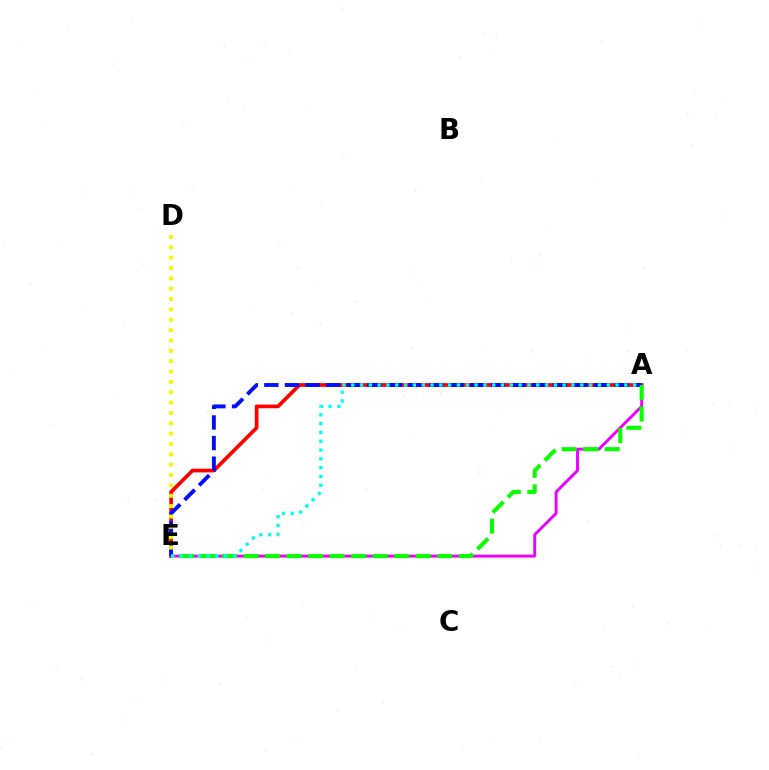{('A', 'E'): [{'color': '#ff0000', 'line_style': 'solid', 'thickness': 2.67}, {'color': '#ee00ff', 'line_style': 'solid', 'thickness': 2.11}, {'color': '#0010ff', 'line_style': 'dashed', 'thickness': 2.8}, {'color': '#08ff00', 'line_style': 'dashed', 'thickness': 2.92}, {'color': '#00fff6', 'line_style': 'dotted', 'thickness': 2.39}], ('D', 'E'): [{'color': '#fcf500', 'line_style': 'dotted', 'thickness': 2.81}]}